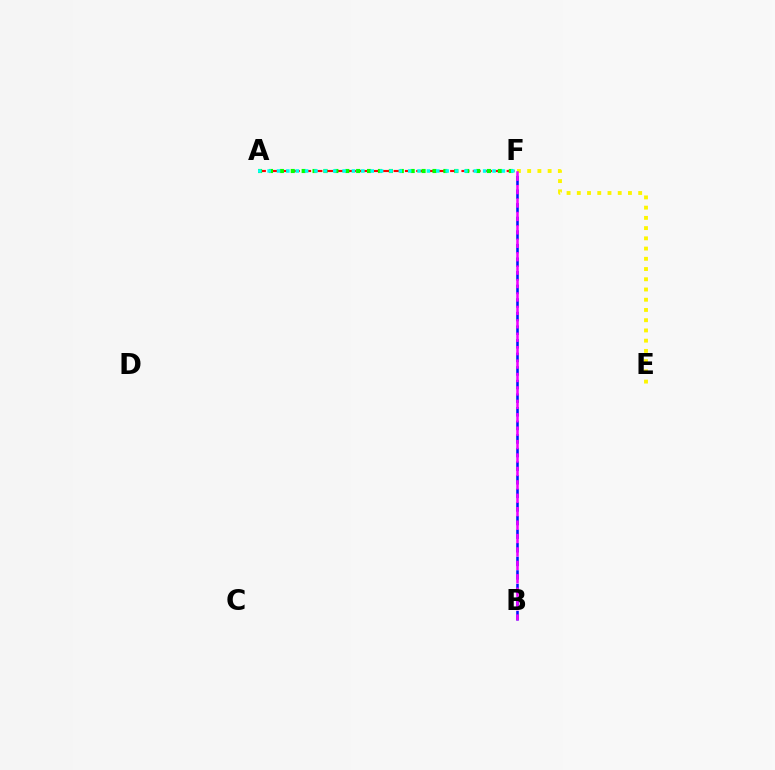{('E', 'F'): [{'color': '#fcf500', 'line_style': 'dotted', 'thickness': 2.78}], ('A', 'F'): [{'color': '#ff0000', 'line_style': 'dashed', 'thickness': 1.54}, {'color': '#08ff00', 'line_style': 'dotted', 'thickness': 2.96}, {'color': '#00fff6', 'line_style': 'dotted', 'thickness': 2.55}], ('B', 'F'): [{'color': '#0010ff', 'line_style': 'dashed', 'thickness': 1.85}, {'color': '#ee00ff', 'line_style': 'dashed', 'thickness': 1.82}]}